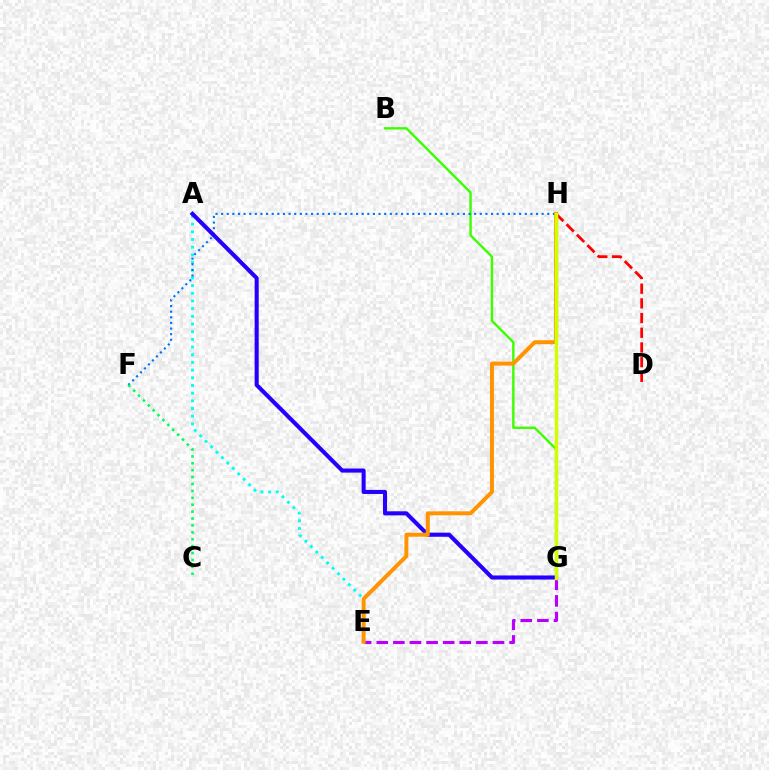{('D', 'H'): [{'color': '#ff0000', 'line_style': 'dashed', 'thickness': 2.0}], ('A', 'E'): [{'color': '#00fff6', 'line_style': 'dotted', 'thickness': 2.09}], ('B', 'G'): [{'color': '#3dff00', 'line_style': 'solid', 'thickness': 1.73}], ('F', 'H'): [{'color': '#0074ff', 'line_style': 'dotted', 'thickness': 1.53}], ('A', 'G'): [{'color': '#2500ff', 'line_style': 'solid', 'thickness': 2.94}], ('C', 'F'): [{'color': '#00ff5c', 'line_style': 'dotted', 'thickness': 1.88}], ('G', 'H'): [{'color': '#ff00ac', 'line_style': 'dotted', 'thickness': 2.18}, {'color': '#d1ff00', 'line_style': 'solid', 'thickness': 2.49}], ('E', 'G'): [{'color': '#b900ff', 'line_style': 'dashed', 'thickness': 2.26}], ('E', 'H'): [{'color': '#ff9400', 'line_style': 'solid', 'thickness': 2.86}]}